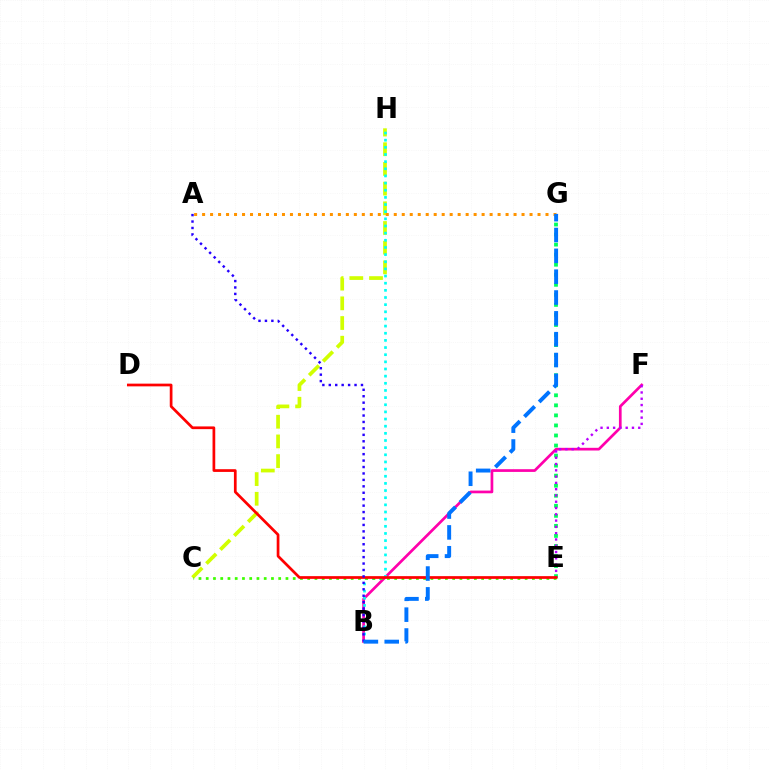{('C', 'H'): [{'color': '#d1ff00', 'line_style': 'dashed', 'thickness': 2.67}], ('B', 'F'): [{'color': '#ff00ac', 'line_style': 'solid', 'thickness': 1.95}], ('B', 'H'): [{'color': '#00fff6', 'line_style': 'dotted', 'thickness': 1.94}], ('C', 'E'): [{'color': '#3dff00', 'line_style': 'dotted', 'thickness': 1.97}], ('E', 'G'): [{'color': '#00ff5c', 'line_style': 'dotted', 'thickness': 2.73}], ('E', 'F'): [{'color': '#b900ff', 'line_style': 'dotted', 'thickness': 1.71}], ('D', 'E'): [{'color': '#ff0000', 'line_style': 'solid', 'thickness': 1.96}], ('A', 'B'): [{'color': '#2500ff', 'line_style': 'dotted', 'thickness': 1.75}], ('A', 'G'): [{'color': '#ff9400', 'line_style': 'dotted', 'thickness': 2.17}], ('B', 'G'): [{'color': '#0074ff', 'line_style': 'dashed', 'thickness': 2.83}]}